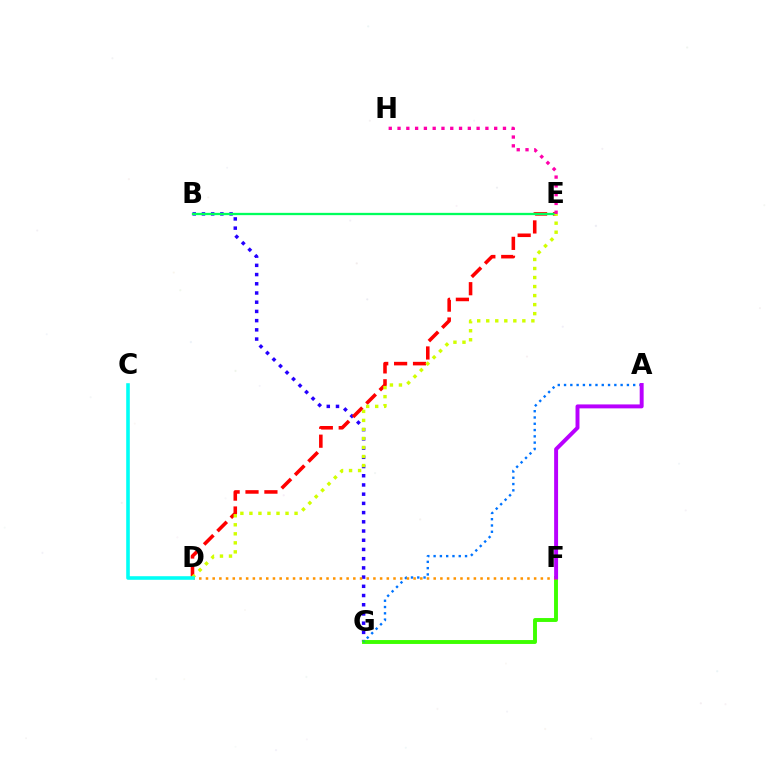{('B', 'G'): [{'color': '#2500ff', 'line_style': 'dotted', 'thickness': 2.5}], ('D', 'E'): [{'color': '#ff0000', 'line_style': 'dashed', 'thickness': 2.57}, {'color': '#d1ff00', 'line_style': 'dotted', 'thickness': 2.45}], ('B', 'E'): [{'color': '#00ff5c', 'line_style': 'solid', 'thickness': 1.65}], ('F', 'G'): [{'color': '#3dff00', 'line_style': 'solid', 'thickness': 2.81}], ('A', 'G'): [{'color': '#0074ff', 'line_style': 'dotted', 'thickness': 1.71}], ('D', 'F'): [{'color': '#ff9400', 'line_style': 'dotted', 'thickness': 1.82}], ('E', 'H'): [{'color': '#ff00ac', 'line_style': 'dotted', 'thickness': 2.39}], ('C', 'D'): [{'color': '#00fff6', 'line_style': 'solid', 'thickness': 2.58}], ('A', 'F'): [{'color': '#b900ff', 'line_style': 'solid', 'thickness': 2.84}]}